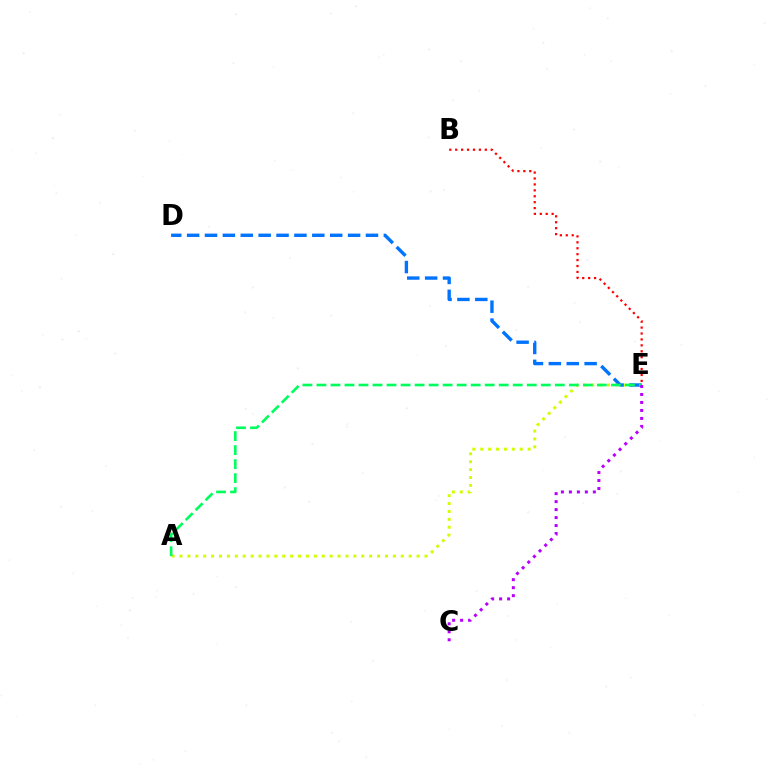{('A', 'E'): [{'color': '#d1ff00', 'line_style': 'dotted', 'thickness': 2.15}, {'color': '#00ff5c', 'line_style': 'dashed', 'thickness': 1.9}], ('D', 'E'): [{'color': '#0074ff', 'line_style': 'dashed', 'thickness': 2.43}], ('C', 'E'): [{'color': '#b900ff', 'line_style': 'dotted', 'thickness': 2.17}], ('B', 'E'): [{'color': '#ff0000', 'line_style': 'dotted', 'thickness': 1.61}]}